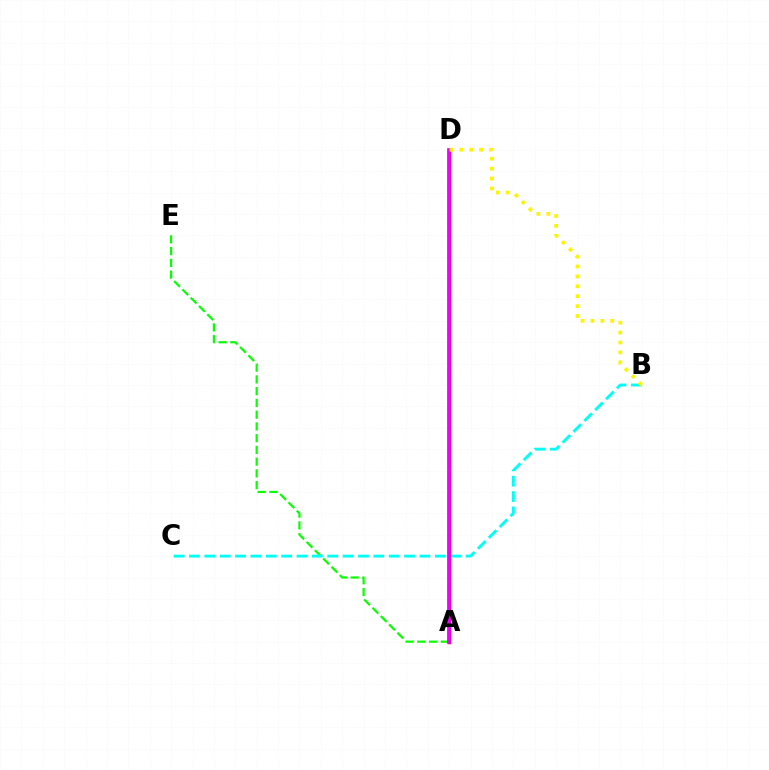{('A', 'E'): [{'color': '#08ff00', 'line_style': 'dashed', 'thickness': 1.6}], ('B', 'C'): [{'color': '#00fff6', 'line_style': 'dashed', 'thickness': 2.09}], ('A', 'D'): [{'color': '#ff0000', 'line_style': 'solid', 'thickness': 2.5}, {'color': '#0010ff', 'line_style': 'dashed', 'thickness': 1.56}, {'color': '#ee00ff', 'line_style': 'solid', 'thickness': 2.65}], ('B', 'D'): [{'color': '#fcf500', 'line_style': 'dotted', 'thickness': 2.69}]}